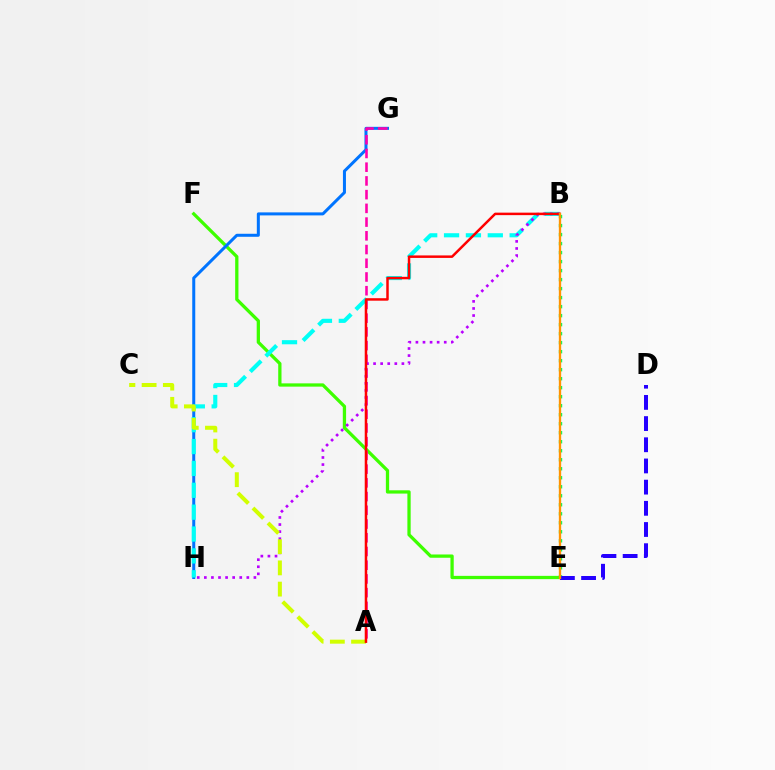{('E', 'F'): [{'color': '#3dff00', 'line_style': 'solid', 'thickness': 2.36}], ('G', 'H'): [{'color': '#0074ff', 'line_style': 'solid', 'thickness': 2.17}], ('A', 'G'): [{'color': '#ff00ac', 'line_style': 'dashed', 'thickness': 1.86}], ('B', 'H'): [{'color': '#00fff6', 'line_style': 'dashed', 'thickness': 2.97}, {'color': '#b900ff', 'line_style': 'dotted', 'thickness': 1.92}], ('B', 'E'): [{'color': '#00ff5c', 'line_style': 'dotted', 'thickness': 2.45}, {'color': '#ff9400', 'line_style': 'solid', 'thickness': 1.68}], ('A', 'C'): [{'color': '#d1ff00', 'line_style': 'dashed', 'thickness': 2.88}], ('D', 'E'): [{'color': '#2500ff', 'line_style': 'dashed', 'thickness': 2.88}], ('A', 'B'): [{'color': '#ff0000', 'line_style': 'solid', 'thickness': 1.79}]}